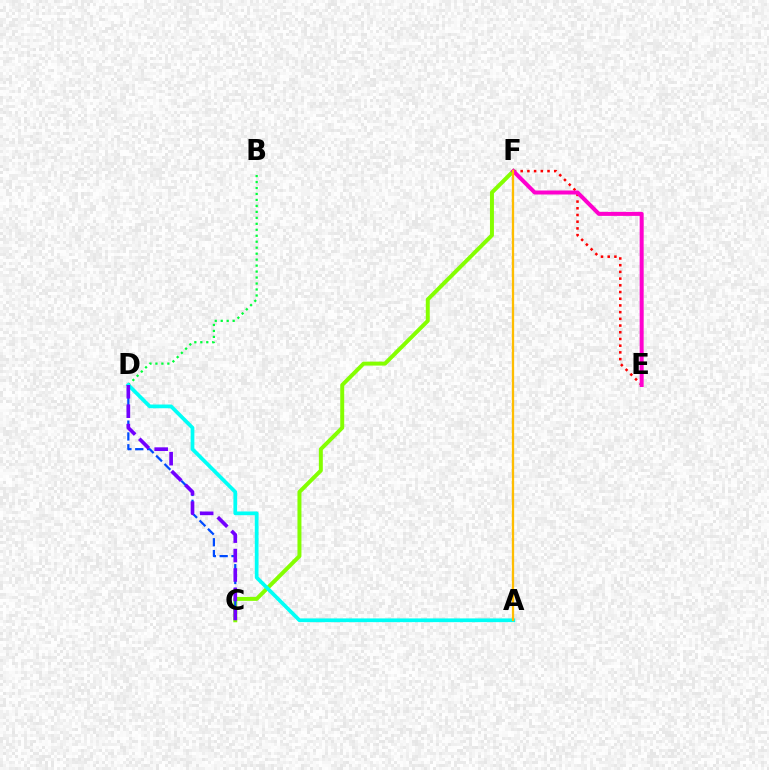{('B', 'D'): [{'color': '#00ff39', 'line_style': 'dotted', 'thickness': 1.62}], ('E', 'F'): [{'color': '#ff0000', 'line_style': 'dotted', 'thickness': 1.82}, {'color': '#ff00cf', 'line_style': 'solid', 'thickness': 2.88}], ('C', 'F'): [{'color': '#84ff00', 'line_style': 'solid', 'thickness': 2.86}], ('C', 'D'): [{'color': '#004bff', 'line_style': 'dashed', 'thickness': 1.61}, {'color': '#7200ff', 'line_style': 'dashed', 'thickness': 2.64}], ('A', 'D'): [{'color': '#00fff6', 'line_style': 'solid', 'thickness': 2.68}], ('A', 'F'): [{'color': '#ffbd00', 'line_style': 'solid', 'thickness': 1.65}]}